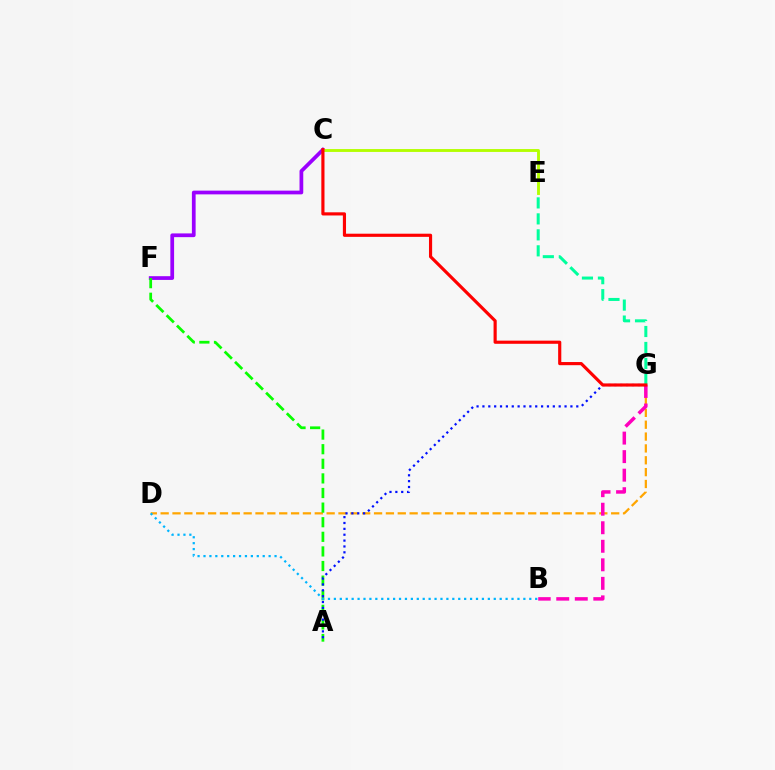{('D', 'G'): [{'color': '#ffa500', 'line_style': 'dashed', 'thickness': 1.61}], ('C', 'F'): [{'color': '#9b00ff', 'line_style': 'solid', 'thickness': 2.69}], ('A', 'F'): [{'color': '#08ff00', 'line_style': 'dashed', 'thickness': 1.98}], ('B', 'D'): [{'color': '#00b5ff', 'line_style': 'dotted', 'thickness': 1.61}], ('B', 'G'): [{'color': '#ff00bd', 'line_style': 'dashed', 'thickness': 2.52}], ('C', 'E'): [{'color': '#b3ff00', 'line_style': 'solid', 'thickness': 2.07}], ('A', 'G'): [{'color': '#0010ff', 'line_style': 'dotted', 'thickness': 1.59}], ('E', 'G'): [{'color': '#00ff9d', 'line_style': 'dashed', 'thickness': 2.17}], ('C', 'G'): [{'color': '#ff0000', 'line_style': 'solid', 'thickness': 2.27}]}